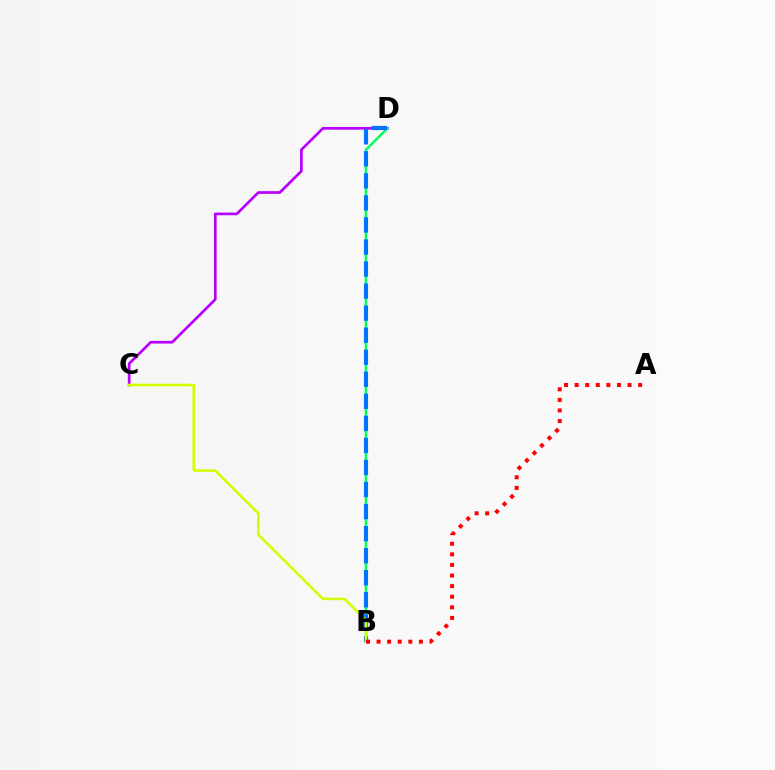{('C', 'D'): [{'color': '#b900ff', 'line_style': 'solid', 'thickness': 1.94}], ('B', 'D'): [{'color': '#00ff5c', 'line_style': 'solid', 'thickness': 1.8}, {'color': '#0074ff', 'line_style': 'dashed', 'thickness': 3.0}], ('B', 'C'): [{'color': '#d1ff00', 'line_style': 'solid', 'thickness': 1.86}], ('A', 'B'): [{'color': '#ff0000', 'line_style': 'dotted', 'thickness': 2.88}]}